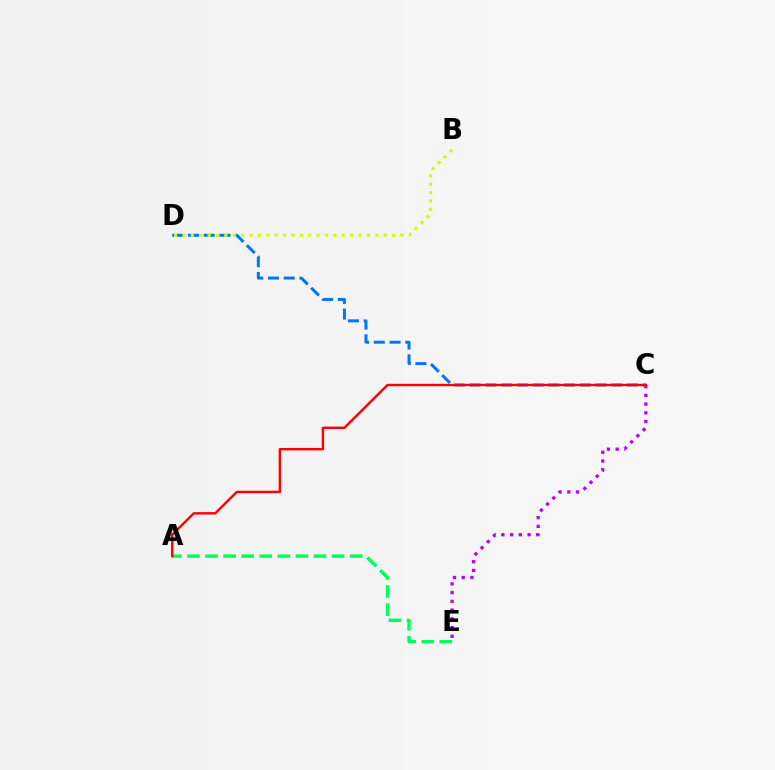{('C', 'D'): [{'color': '#0074ff', 'line_style': 'dashed', 'thickness': 2.14}], ('C', 'E'): [{'color': '#b900ff', 'line_style': 'dotted', 'thickness': 2.37}], ('B', 'D'): [{'color': '#d1ff00', 'line_style': 'dotted', 'thickness': 2.28}], ('A', 'E'): [{'color': '#00ff5c', 'line_style': 'dashed', 'thickness': 2.45}], ('A', 'C'): [{'color': '#ff0000', 'line_style': 'solid', 'thickness': 1.74}]}